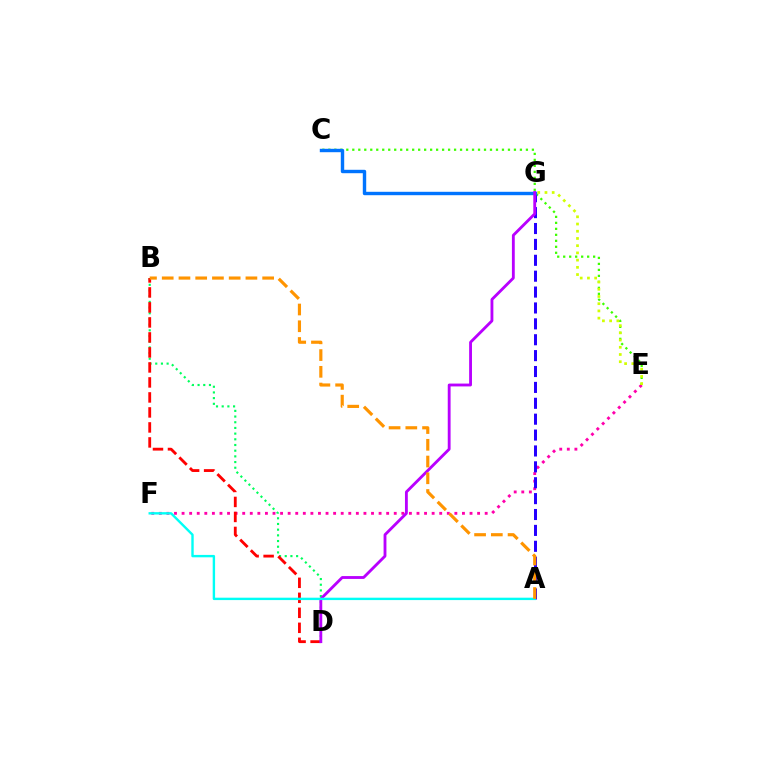{('E', 'F'): [{'color': '#ff00ac', 'line_style': 'dotted', 'thickness': 2.06}], ('C', 'E'): [{'color': '#3dff00', 'line_style': 'dotted', 'thickness': 1.63}], ('A', 'G'): [{'color': '#2500ff', 'line_style': 'dashed', 'thickness': 2.16}], ('B', 'D'): [{'color': '#00ff5c', 'line_style': 'dotted', 'thickness': 1.55}, {'color': '#ff0000', 'line_style': 'dashed', 'thickness': 2.04}], ('C', 'G'): [{'color': '#0074ff', 'line_style': 'solid', 'thickness': 2.45}], ('E', 'G'): [{'color': '#d1ff00', 'line_style': 'dotted', 'thickness': 1.96}], ('D', 'G'): [{'color': '#b900ff', 'line_style': 'solid', 'thickness': 2.05}], ('A', 'F'): [{'color': '#00fff6', 'line_style': 'solid', 'thickness': 1.72}], ('A', 'B'): [{'color': '#ff9400', 'line_style': 'dashed', 'thickness': 2.27}]}